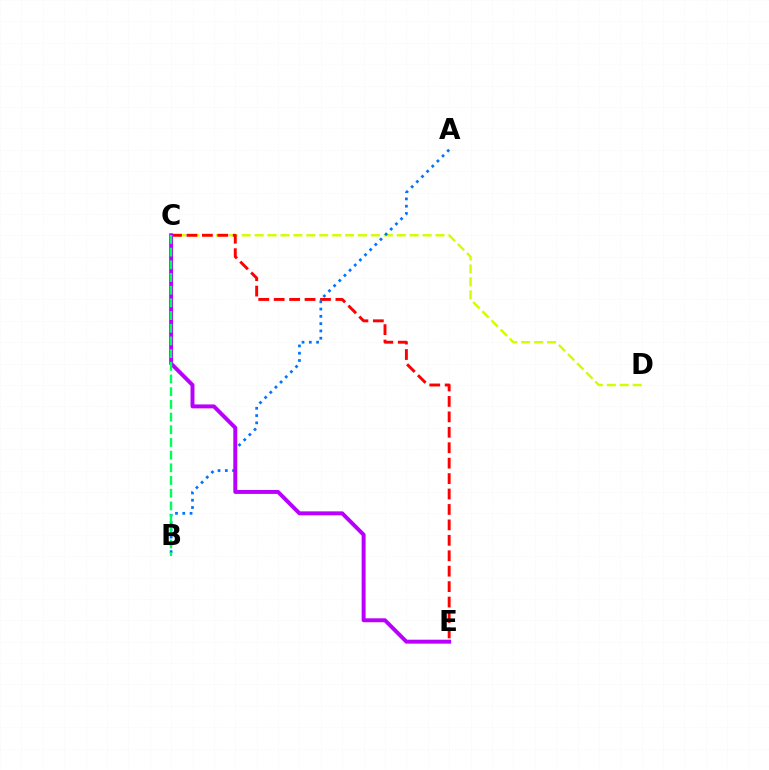{('C', 'D'): [{'color': '#d1ff00', 'line_style': 'dashed', 'thickness': 1.76}], ('C', 'E'): [{'color': '#ff0000', 'line_style': 'dashed', 'thickness': 2.1}, {'color': '#b900ff', 'line_style': 'solid', 'thickness': 2.84}], ('A', 'B'): [{'color': '#0074ff', 'line_style': 'dotted', 'thickness': 1.98}], ('B', 'C'): [{'color': '#00ff5c', 'line_style': 'dashed', 'thickness': 1.72}]}